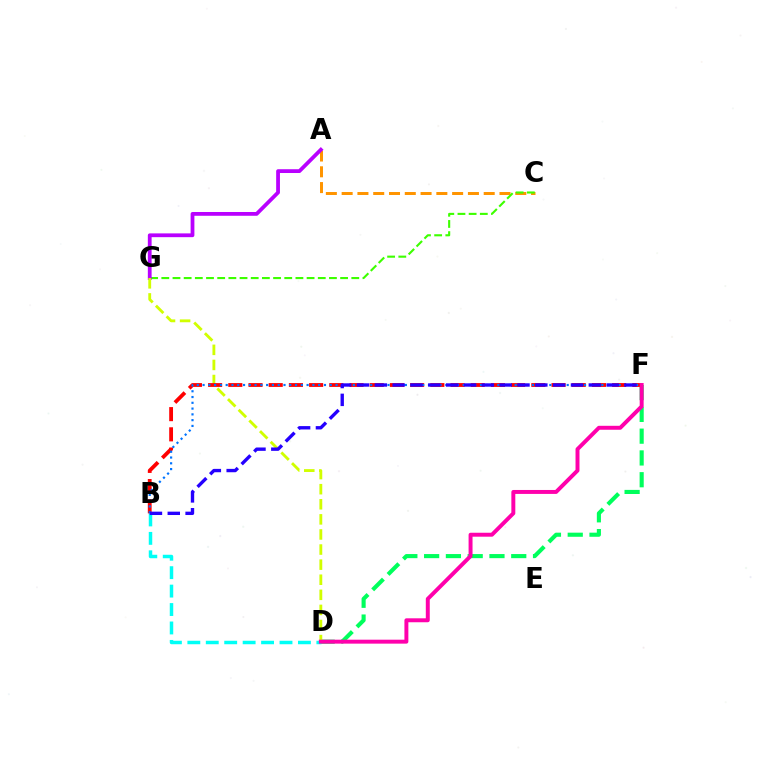{('D', 'F'): [{'color': '#00ff5c', 'line_style': 'dashed', 'thickness': 2.96}, {'color': '#ff00ac', 'line_style': 'solid', 'thickness': 2.84}], ('A', 'C'): [{'color': '#ff9400', 'line_style': 'dashed', 'thickness': 2.14}], ('B', 'D'): [{'color': '#00fff6', 'line_style': 'dashed', 'thickness': 2.5}], ('C', 'G'): [{'color': '#3dff00', 'line_style': 'dashed', 'thickness': 1.52}], ('A', 'G'): [{'color': '#b900ff', 'line_style': 'solid', 'thickness': 2.72}], ('D', 'G'): [{'color': '#d1ff00', 'line_style': 'dashed', 'thickness': 2.05}], ('B', 'F'): [{'color': '#ff0000', 'line_style': 'dashed', 'thickness': 2.74}, {'color': '#0074ff', 'line_style': 'dotted', 'thickness': 1.57}, {'color': '#2500ff', 'line_style': 'dashed', 'thickness': 2.42}]}